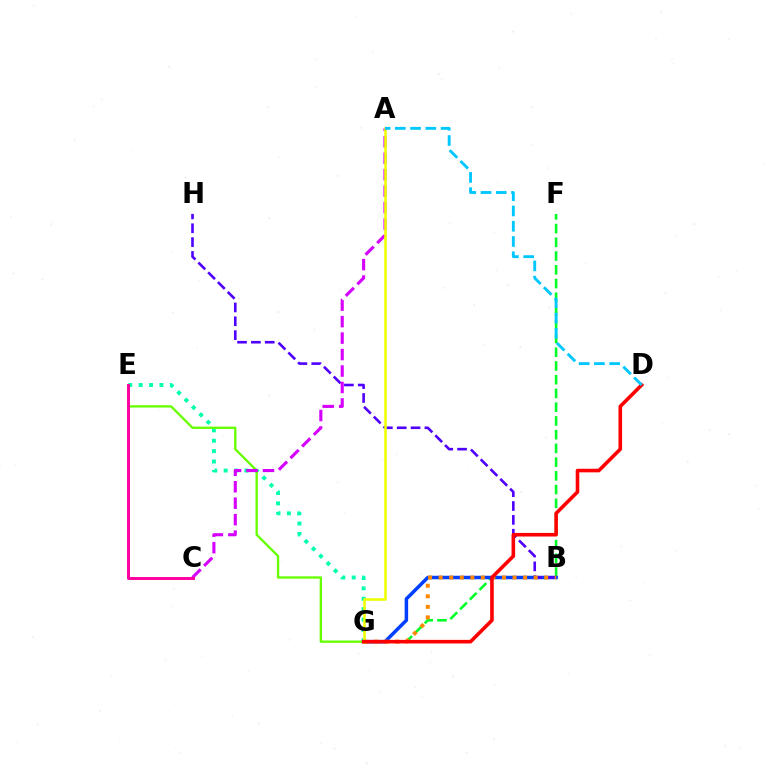{('E', 'G'): [{'color': '#00ffaf', 'line_style': 'dotted', 'thickness': 2.82}, {'color': '#66ff00', 'line_style': 'solid', 'thickness': 1.67}], ('F', 'G'): [{'color': '#00ff27', 'line_style': 'dashed', 'thickness': 1.87}], ('B', 'G'): [{'color': '#003fff', 'line_style': 'solid', 'thickness': 2.51}, {'color': '#ff8800', 'line_style': 'dotted', 'thickness': 2.87}], ('B', 'H'): [{'color': '#4f00ff', 'line_style': 'dashed', 'thickness': 1.88}], ('A', 'C'): [{'color': '#d600ff', 'line_style': 'dashed', 'thickness': 2.24}], ('A', 'G'): [{'color': '#eeff00', 'line_style': 'solid', 'thickness': 1.86}], ('D', 'G'): [{'color': '#ff0000', 'line_style': 'solid', 'thickness': 2.58}], ('A', 'D'): [{'color': '#00c7ff', 'line_style': 'dashed', 'thickness': 2.07}], ('C', 'E'): [{'color': '#ff00a0', 'line_style': 'solid', 'thickness': 2.13}]}